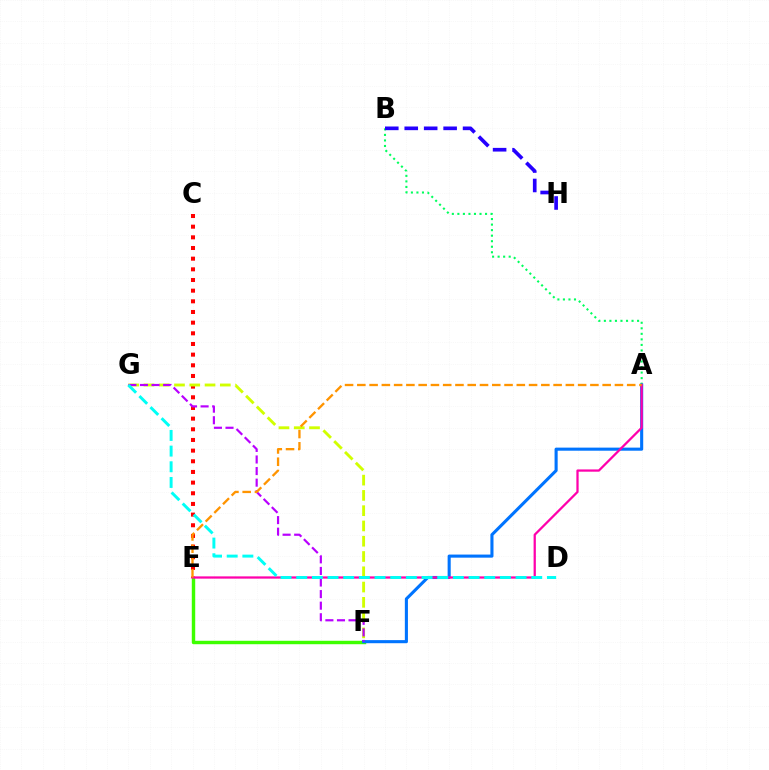{('E', 'F'): [{'color': '#3dff00', 'line_style': 'solid', 'thickness': 2.47}], ('A', 'B'): [{'color': '#00ff5c', 'line_style': 'dotted', 'thickness': 1.5}], ('C', 'E'): [{'color': '#ff0000', 'line_style': 'dotted', 'thickness': 2.9}], ('F', 'G'): [{'color': '#d1ff00', 'line_style': 'dashed', 'thickness': 2.08}, {'color': '#b900ff', 'line_style': 'dashed', 'thickness': 1.57}], ('A', 'F'): [{'color': '#0074ff', 'line_style': 'solid', 'thickness': 2.22}], ('A', 'E'): [{'color': '#ff00ac', 'line_style': 'solid', 'thickness': 1.62}, {'color': '#ff9400', 'line_style': 'dashed', 'thickness': 1.67}], ('B', 'H'): [{'color': '#2500ff', 'line_style': 'dashed', 'thickness': 2.64}], ('D', 'G'): [{'color': '#00fff6', 'line_style': 'dashed', 'thickness': 2.13}]}